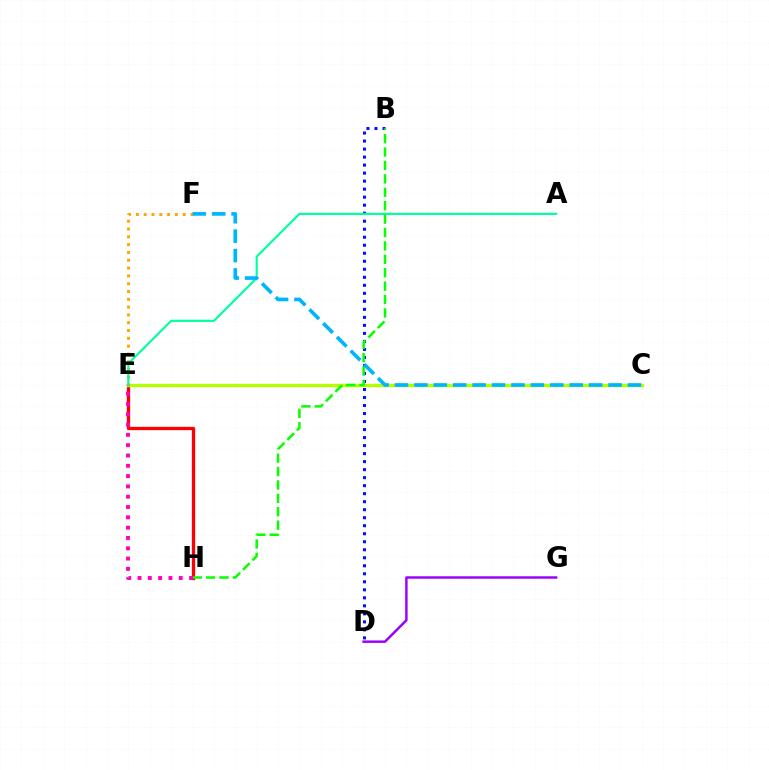{('E', 'H'): [{'color': '#ff0000', 'line_style': 'solid', 'thickness': 2.38}, {'color': '#ff00bd', 'line_style': 'dotted', 'thickness': 2.8}], ('C', 'E'): [{'color': '#b3ff00', 'line_style': 'solid', 'thickness': 2.4}], ('E', 'F'): [{'color': '#ffa500', 'line_style': 'dotted', 'thickness': 2.12}], ('B', 'D'): [{'color': '#0010ff', 'line_style': 'dotted', 'thickness': 2.18}], ('A', 'E'): [{'color': '#00ff9d', 'line_style': 'solid', 'thickness': 1.55}], ('B', 'H'): [{'color': '#08ff00', 'line_style': 'dashed', 'thickness': 1.82}], ('D', 'G'): [{'color': '#9b00ff', 'line_style': 'solid', 'thickness': 1.78}], ('C', 'F'): [{'color': '#00b5ff', 'line_style': 'dashed', 'thickness': 2.64}]}